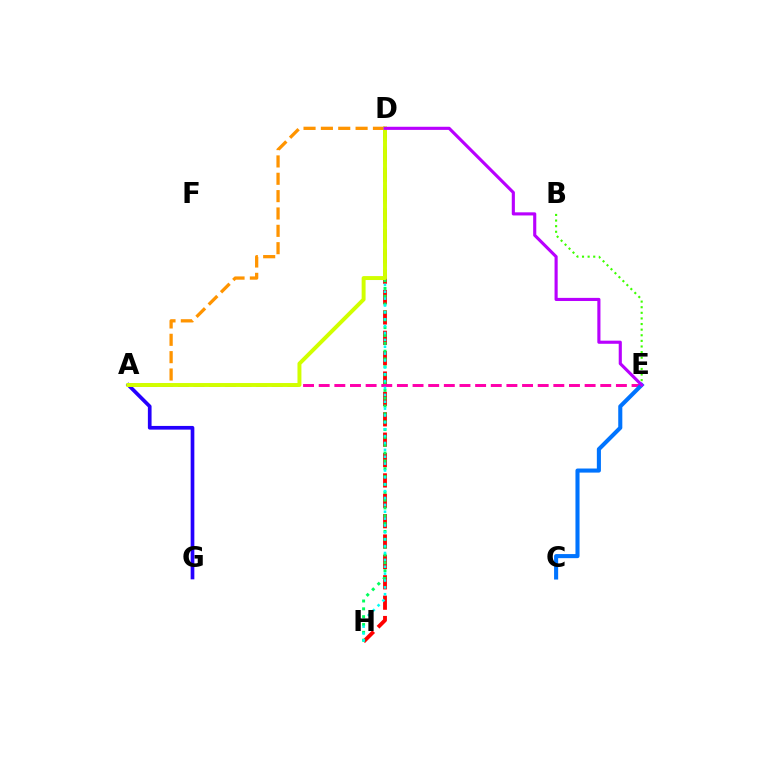{('D', 'H'): [{'color': '#ff0000', 'line_style': 'dashed', 'thickness': 2.77}, {'color': '#00ff5c', 'line_style': 'dotted', 'thickness': 2.13}, {'color': '#00fff6', 'line_style': 'dotted', 'thickness': 1.87}], ('A', 'E'): [{'color': '#ff00ac', 'line_style': 'dashed', 'thickness': 2.13}], ('B', 'E'): [{'color': '#3dff00', 'line_style': 'dotted', 'thickness': 1.52}], ('A', 'G'): [{'color': '#2500ff', 'line_style': 'solid', 'thickness': 2.66}], ('A', 'D'): [{'color': '#ff9400', 'line_style': 'dashed', 'thickness': 2.36}, {'color': '#d1ff00', 'line_style': 'solid', 'thickness': 2.84}], ('C', 'E'): [{'color': '#0074ff', 'line_style': 'solid', 'thickness': 2.94}], ('D', 'E'): [{'color': '#b900ff', 'line_style': 'solid', 'thickness': 2.25}]}